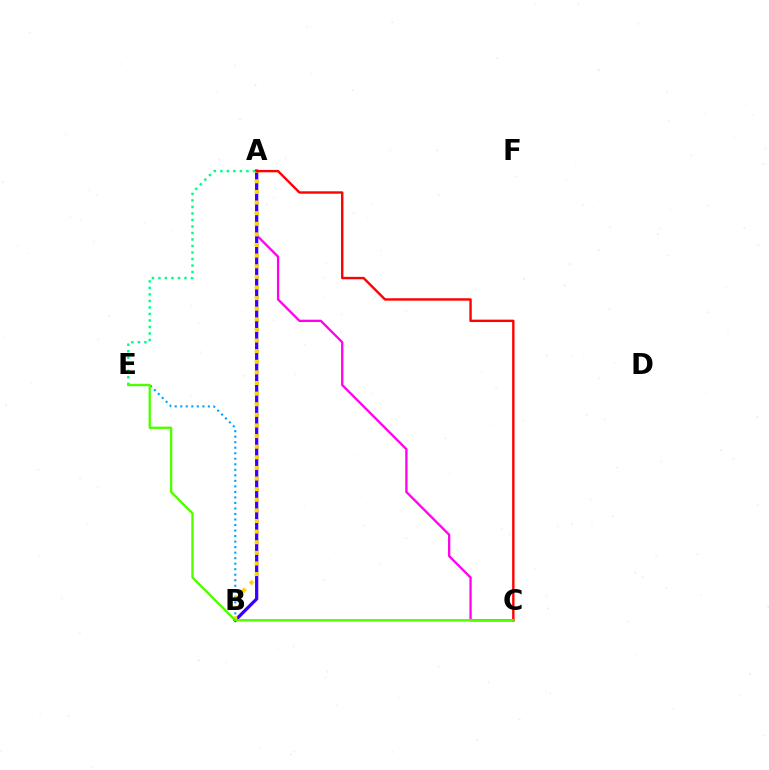{('A', 'C'): [{'color': '#ff00ed', 'line_style': 'solid', 'thickness': 1.64}, {'color': '#ff0000', 'line_style': 'solid', 'thickness': 1.73}], ('B', 'E'): [{'color': '#009eff', 'line_style': 'dotted', 'thickness': 1.5}], ('A', 'B'): [{'color': '#3700ff', 'line_style': 'solid', 'thickness': 2.34}, {'color': '#ffd500', 'line_style': 'dotted', 'thickness': 2.88}], ('A', 'E'): [{'color': '#00ff86', 'line_style': 'dotted', 'thickness': 1.77}], ('C', 'E'): [{'color': '#4fff00', 'line_style': 'solid', 'thickness': 1.69}]}